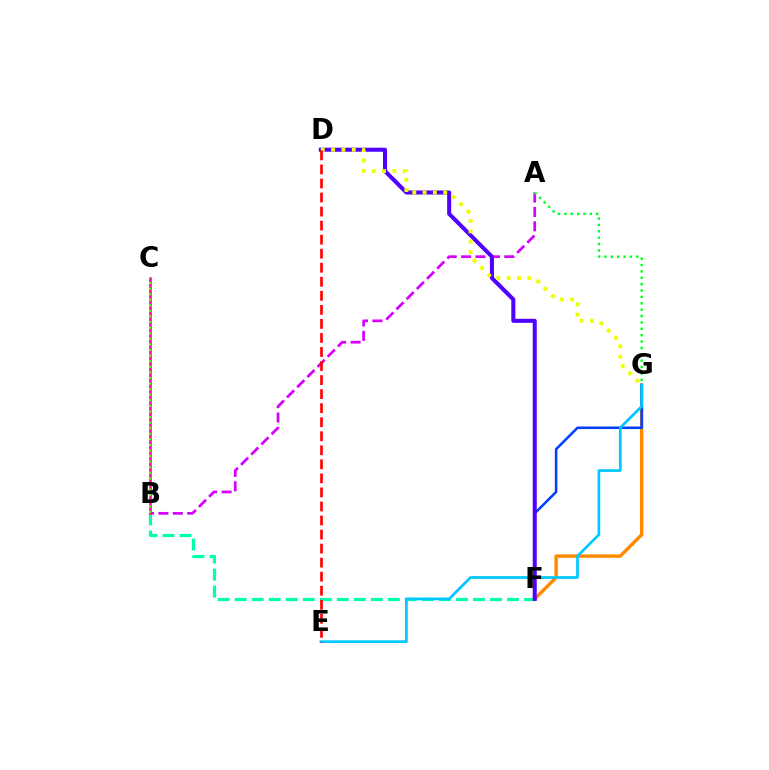{('F', 'G'): [{'color': '#ff8800', 'line_style': 'solid', 'thickness': 2.45}, {'color': '#003fff', 'line_style': 'solid', 'thickness': 1.83}], ('A', 'B'): [{'color': '#d600ff', 'line_style': 'dashed', 'thickness': 1.96}], ('A', 'G'): [{'color': '#00ff27', 'line_style': 'dotted', 'thickness': 1.73}], ('B', 'F'): [{'color': '#00ffaf', 'line_style': 'dashed', 'thickness': 2.31}], ('D', 'F'): [{'color': '#4f00ff', 'line_style': 'solid', 'thickness': 2.91}], ('E', 'G'): [{'color': '#00c7ff', 'line_style': 'solid', 'thickness': 1.94}], ('B', 'C'): [{'color': '#ff00a0', 'line_style': 'solid', 'thickness': 1.84}, {'color': '#66ff00', 'line_style': 'dotted', 'thickness': 1.52}], ('D', 'G'): [{'color': '#eeff00', 'line_style': 'dotted', 'thickness': 2.81}], ('D', 'E'): [{'color': '#ff0000', 'line_style': 'dashed', 'thickness': 1.91}]}